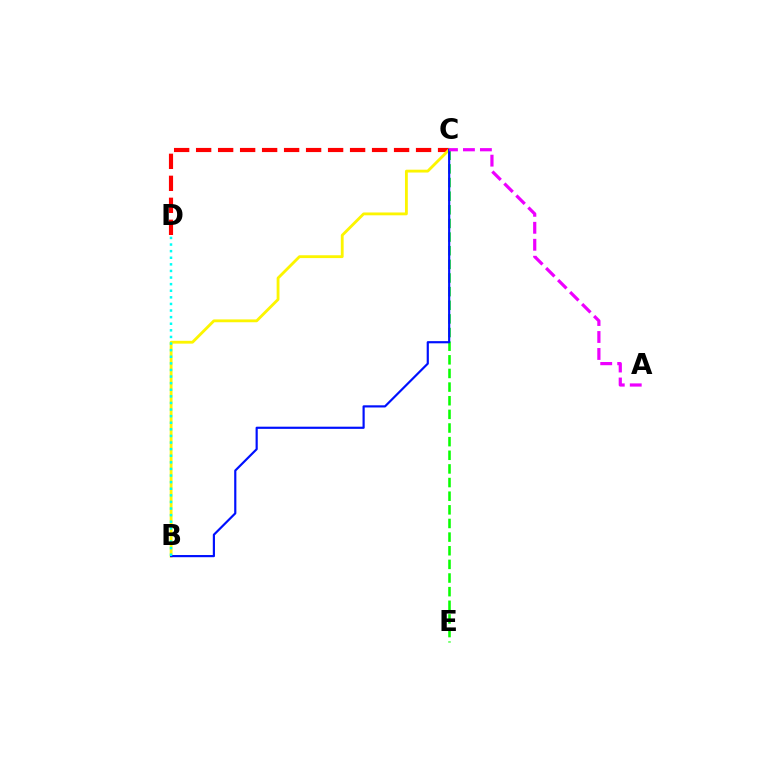{('C', 'E'): [{'color': '#08ff00', 'line_style': 'dashed', 'thickness': 1.85}], ('C', 'D'): [{'color': '#ff0000', 'line_style': 'dashed', 'thickness': 2.99}], ('B', 'C'): [{'color': '#fcf500', 'line_style': 'solid', 'thickness': 2.04}, {'color': '#0010ff', 'line_style': 'solid', 'thickness': 1.57}], ('A', 'C'): [{'color': '#ee00ff', 'line_style': 'dashed', 'thickness': 2.31}], ('B', 'D'): [{'color': '#00fff6', 'line_style': 'dotted', 'thickness': 1.79}]}